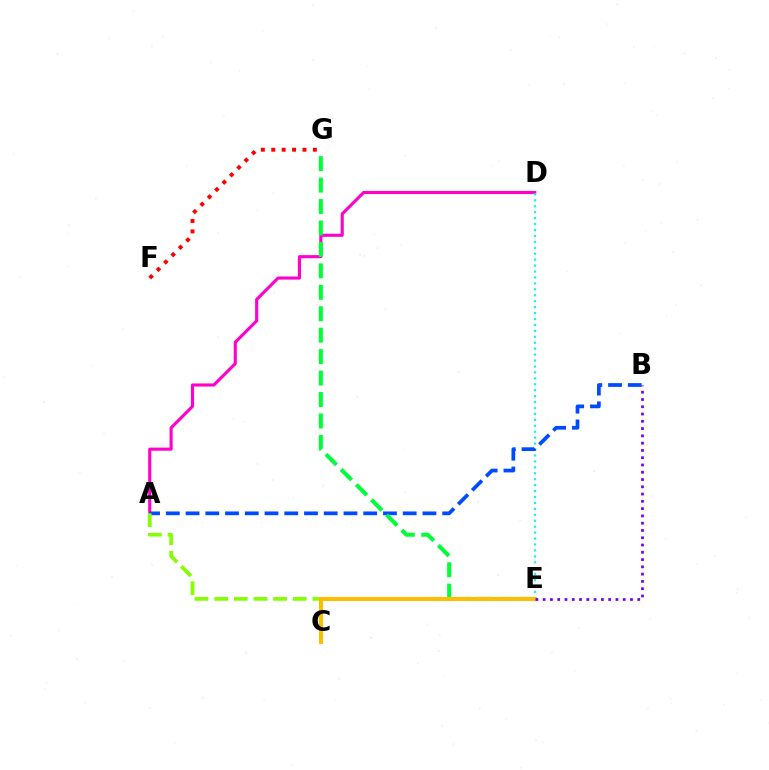{('A', 'D'): [{'color': '#ff00cf', 'line_style': 'solid', 'thickness': 2.23}], ('D', 'E'): [{'color': '#00fff6', 'line_style': 'dotted', 'thickness': 1.61}], ('A', 'B'): [{'color': '#004bff', 'line_style': 'dashed', 'thickness': 2.68}], ('A', 'E'): [{'color': '#84ff00', 'line_style': 'dashed', 'thickness': 2.67}], ('E', 'G'): [{'color': '#00ff39', 'line_style': 'dashed', 'thickness': 2.91}], ('C', 'E'): [{'color': '#ffbd00', 'line_style': 'solid', 'thickness': 2.88}], ('F', 'G'): [{'color': '#ff0000', 'line_style': 'dotted', 'thickness': 2.83}], ('B', 'E'): [{'color': '#7200ff', 'line_style': 'dotted', 'thickness': 1.98}]}